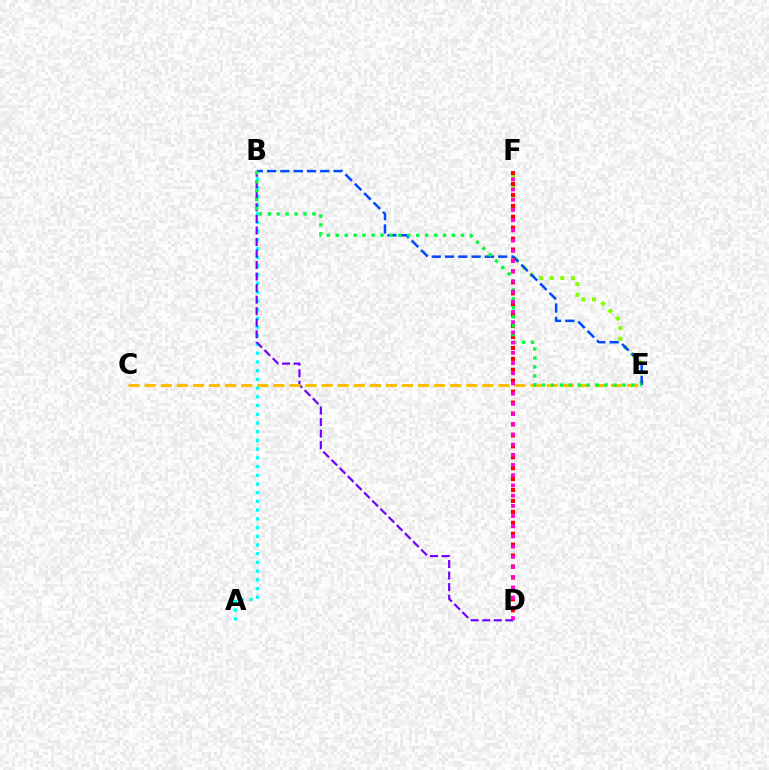{('E', 'F'): [{'color': '#84ff00', 'line_style': 'dotted', 'thickness': 2.88}], ('A', 'B'): [{'color': '#00fff6', 'line_style': 'dotted', 'thickness': 2.37}], ('B', 'E'): [{'color': '#004bff', 'line_style': 'dashed', 'thickness': 1.8}, {'color': '#00ff39', 'line_style': 'dotted', 'thickness': 2.43}], ('D', 'F'): [{'color': '#ff0000', 'line_style': 'dotted', 'thickness': 2.97}, {'color': '#ff00cf', 'line_style': 'dotted', 'thickness': 2.77}], ('B', 'D'): [{'color': '#7200ff', 'line_style': 'dashed', 'thickness': 1.57}], ('C', 'E'): [{'color': '#ffbd00', 'line_style': 'dashed', 'thickness': 2.18}]}